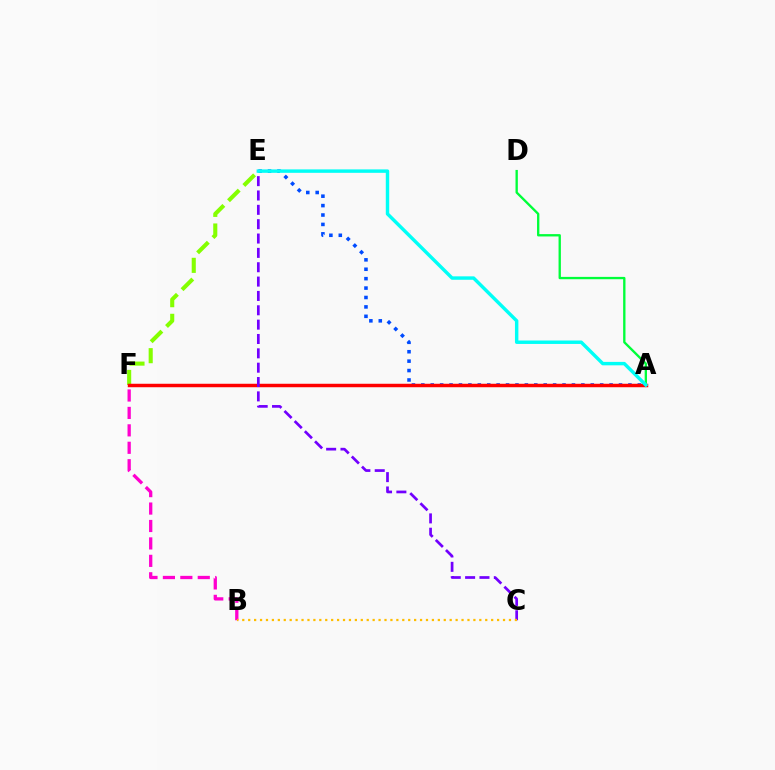{('A', 'D'): [{'color': '#00ff39', 'line_style': 'solid', 'thickness': 1.68}], ('A', 'E'): [{'color': '#004bff', 'line_style': 'dotted', 'thickness': 2.56}, {'color': '#00fff6', 'line_style': 'solid', 'thickness': 2.47}], ('B', 'F'): [{'color': '#ff00cf', 'line_style': 'dashed', 'thickness': 2.37}], ('E', 'F'): [{'color': '#84ff00', 'line_style': 'dashed', 'thickness': 2.94}], ('A', 'F'): [{'color': '#ff0000', 'line_style': 'solid', 'thickness': 2.5}], ('C', 'E'): [{'color': '#7200ff', 'line_style': 'dashed', 'thickness': 1.95}], ('B', 'C'): [{'color': '#ffbd00', 'line_style': 'dotted', 'thickness': 1.61}]}